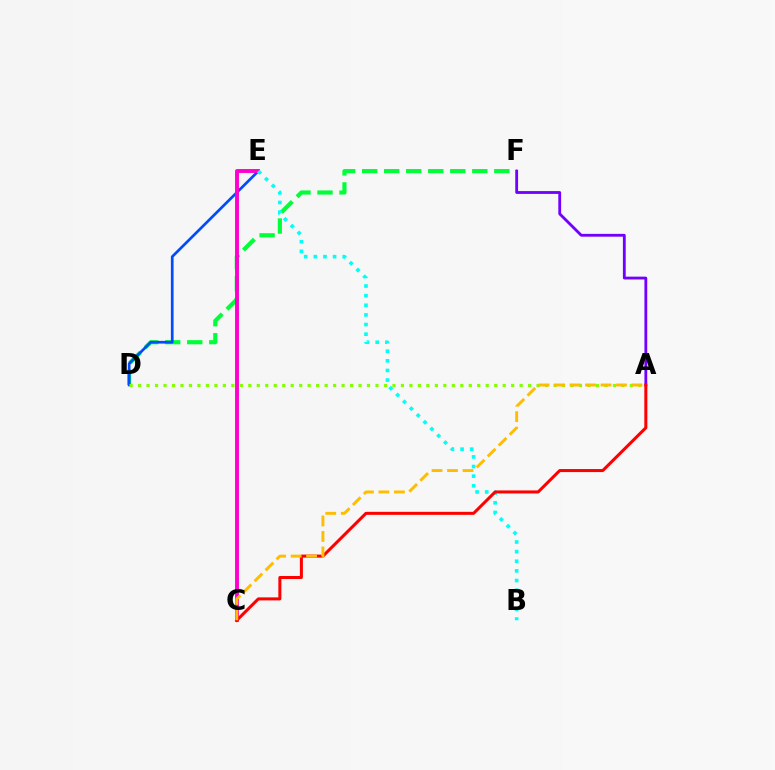{('D', 'F'): [{'color': '#00ff39', 'line_style': 'dashed', 'thickness': 2.99}], ('D', 'E'): [{'color': '#004bff', 'line_style': 'solid', 'thickness': 1.95}], ('A', 'F'): [{'color': '#7200ff', 'line_style': 'solid', 'thickness': 2.03}], ('C', 'E'): [{'color': '#ff00cf', 'line_style': 'solid', 'thickness': 2.81}], ('B', 'E'): [{'color': '#00fff6', 'line_style': 'dotted', 'thickness': 2.62}], ('A', 'C'): [{'color': '#ff0000', 'line_style': 'solid', 'thickness': 2.18}, {'color': '#ffbd00', 'line_style': 'dashed', 'thickness': 2.1}], ('A', 'D'): [{'color': '#84ff00', 'line_style': 'dotted', 'thickness': 2.3}]}